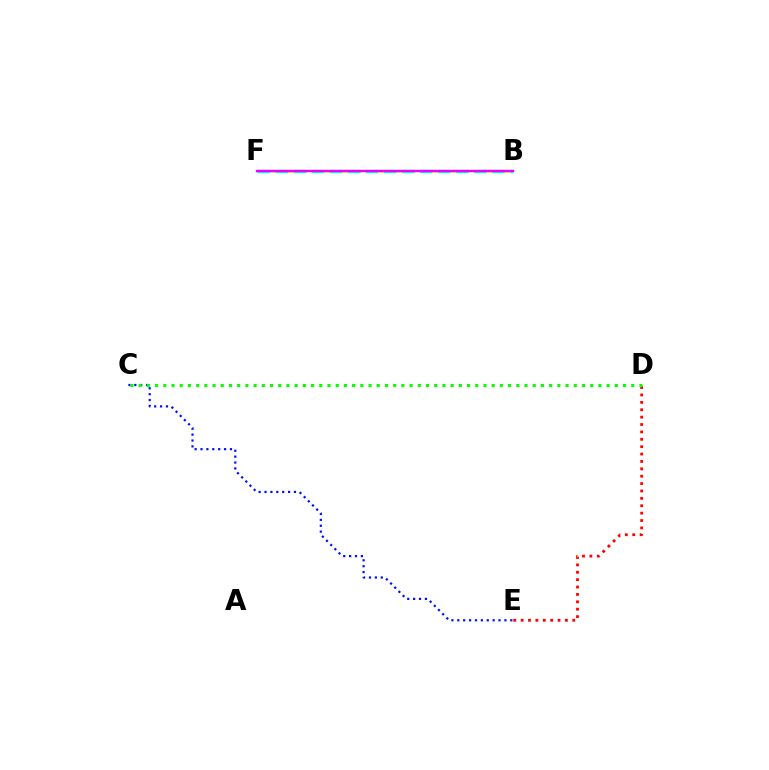{('B', 'F'): [{'color': '#fcf500', 'line_style': 'dashed', 'thickness': 1.84}, {'color': '#00fff6', 'line_style': 'dashed', 'thickness': 2.45}, {'color': '#ee00ff', 'line_style': 'solid', 'thickness': 1.72}], ('D', 'E'): [{'color': '#ff0000', 'line_style': 'dotted', 'thickness': 2.01}], ('C', 'E'): [{'color': '#0010ff', 'line_style': 'dotted', 'thickness': 1.6}], ('C', 'D'): [{'color': '#08ff00', 'line_style': 'dotted', 'thickness': 2.23}]}